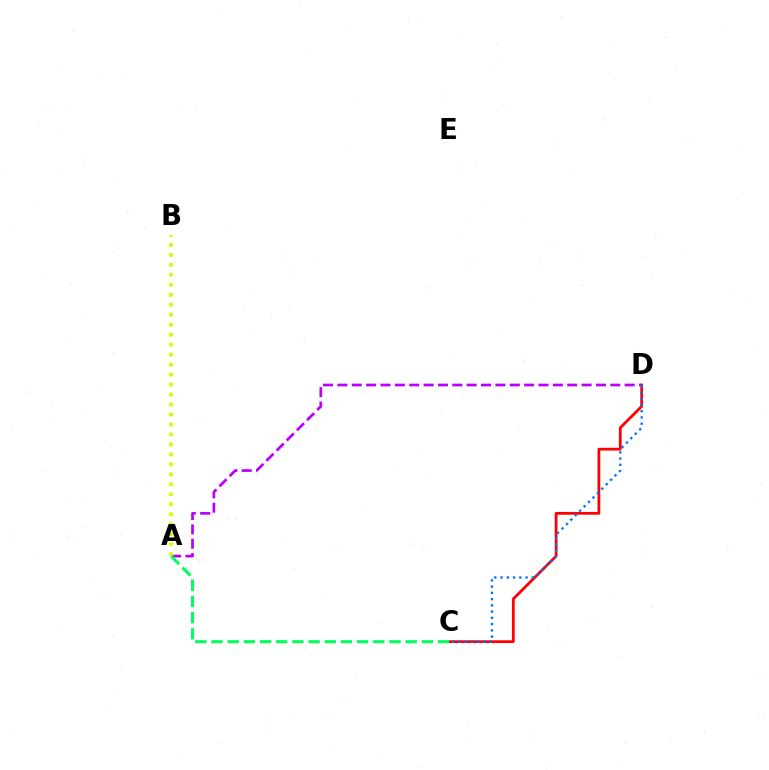{('C', 'D'): [{'color': '#ff0000', 'line_style': 'solid', 'thickness': 2.0}, {'color': '#0074ff', 'line_style': 'dotted', 'thickness': 1.7}], ('A', 'D'): [{'color': '#b900ff', 'line_style': 'dashed', 'thickness': 1.95}], ('A', 'B'): [{'color': '#d1ff00', 'line_style': 'dotted', 'thickness': 2.71}], ('A', 'C'): [{'color': '#00ff5c', 'line_style': 'dashed', 'thickness': 2.2}]}